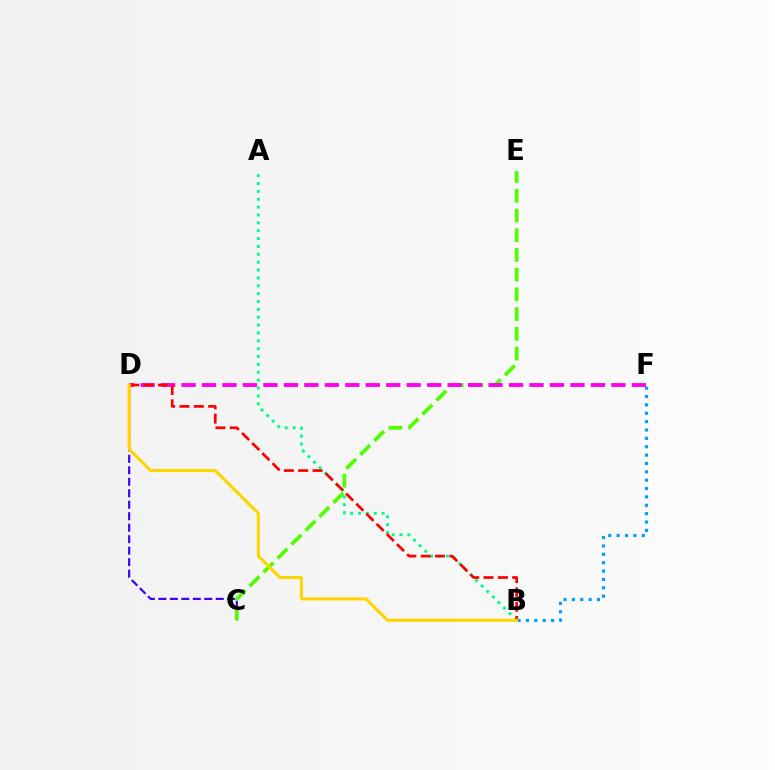{('C', 'D'): [{'color': '#3700ff', 'line_style': 'dashed', 'thickness': 1.56}], ('C', 'E'): [{'color': '#4fff00', 'line_style': 'dashed', 'thickness': 2.68}], ('B', 'F'): [{'color': '#009eff', 'line_style': 'dotted', 'thickness': 2.27}], ('D', 'F'): [{'color': '#ff00ed', 'line_style': 'dashed', 'thickness': 2.78}], ('A', 'B'): [{'color': '#00ff86', 'line_style': 'dotted', 'thickness': 2.14}], ('B', 'D'): [{'color': '#ff0000', 'line_style': 'dashed', 'thickness': 1.95}, {'color': '#ffd500', 'line_style': 'solid', 'thickness': 2.21}]}